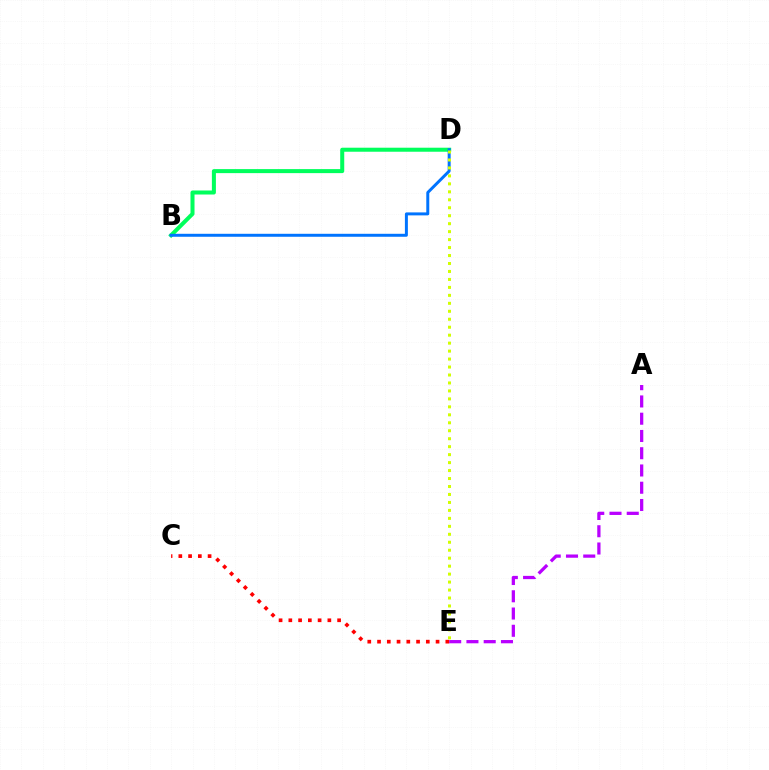{('B', 'D'): [{'color': '#00ff5c', 'line_style': 'solid', 'thickness': 2.9}, {'color': '#0074ff', 'line_style': 'solid', 'thickness': 2.14}], ('A', 'E'): [{'color': '#b900ff', 'line_style': 'dashed', 'thickness': 2.34}], ('C', 'E'): [{'color': '#ff0000', 'line_style': 'dotted', 'thickness': 2.65}], ('D', 'E'): [{'color': '#d1ff00', 'line_style': 'dotted', 'thickness': 2.16}]}